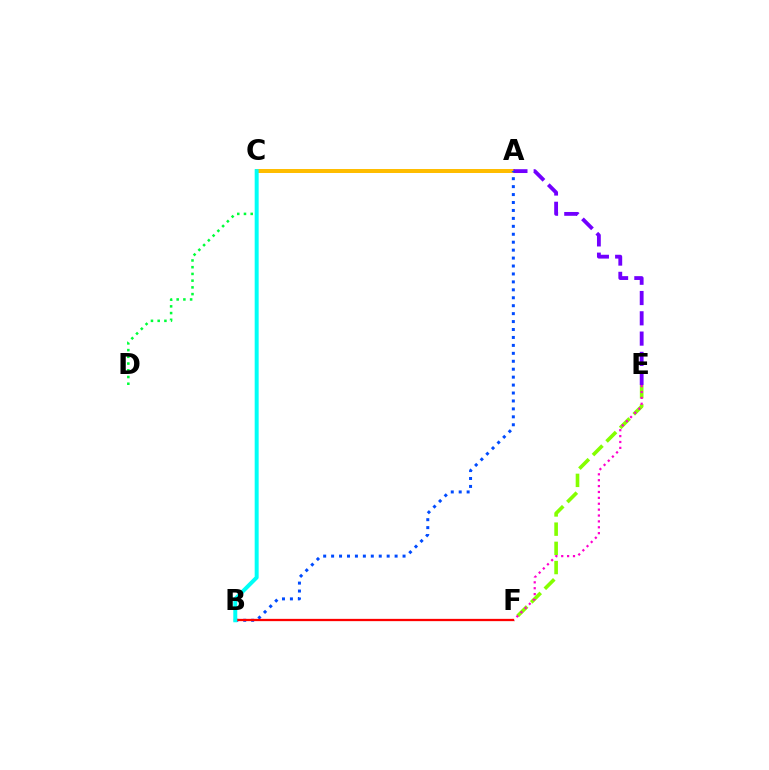{('E', 'F'): [{'color': '#84ff00', 'line_style': 'dashed', 'thickness': 2.61}, {'color': '#ff00cf', 'line_style': 'dotted', 'thickness': 1.6}], ('A', 'C'): [{'color': '#ffbd00', 'line_style': 'solid', 'thickness': 2.86}], ('A', 'E'): [{'color': '#7200ff', 'line_style': 'dashed', 'thickness': 2.76}], ('C', 'D'): [{'color': '#00ff39', 'line_style': 'dotted', 'thickness': 1.83}], ('A', 'B'): [{'color': '#004bff', 'line_style': 'dotted', 'thickness': 2.16}], ('B', 'F'): [{'color': '#ff0000', 'line_style': 'solid', 'thickness': 1.64}], ('B', 'C'): [{'color': '#00fff6', 'line_style': 'solid', 'thickness': 2.86}]}